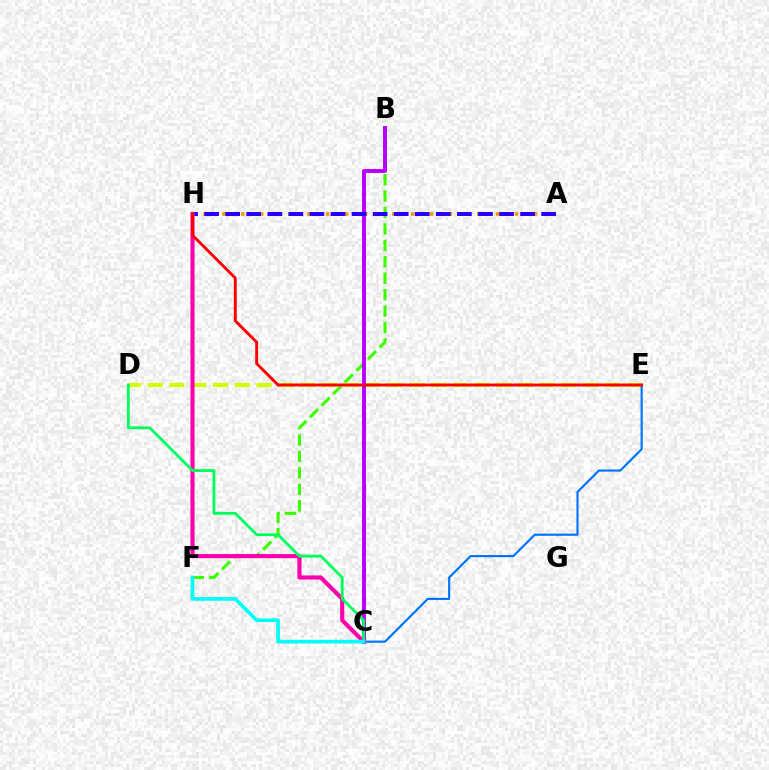{('D', 'E'): [{'color': '#d1ff00', 'line_style': 'dashed', 'thickness': 2.96}], ('B', 'F'): [{'color': '#3dff00', 'line_style': 'dashed', 'thickness': 2.23}], ('C', 'E'): [{'color': '#0074ff', 'line_style': 'solid', 'thickness': 1.56}], ('A', 'H'): [{'color': '#ff9400', 'line_style': 'dotted', 'thickness': 2.56}, {'color': '#2500ff', 'line_style': 'dashed', 'thickness': 2.86}], ('B', 'C'): [{'color': '#b900ff', 'line_style': 'solid', 'thickness': 2.82}], ('C', 'H'): [{'color': '#ff00ac', 'line_style': 'solid', 'thickness': 2.96}], ('C', 'D'): [{'color': '#00ff5c', 'line_style': 'solid', 'thickness': 2.03}], ('C', 'F'): [{'color': '#00fff6', 'line_style': 'solid', 'thickness': 2.63}], ('E', 'H'): [{'color': '#ff0000', 'line_style': 'solid', 'thickness': 2.08}]}